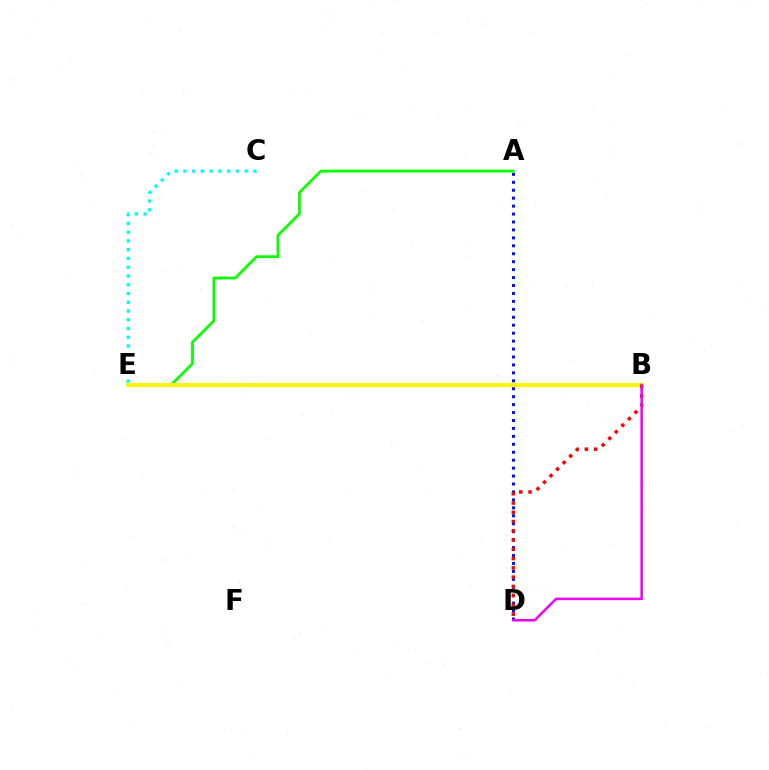{('A', 'E'): [{'color': '#08ff00', 'line_style': 'solid', 'thickness': 2.0}], ('A', 'D'): [{'color': '#0010ff', 'line_style': 'dotted', 'thickness': 2.16}], ('C', 'E'): [{'color': '#00fff6', 'line_style': 'dotted', 'thickness': 2.38}], ('B', 'E'): [{'color': '#fcf500', 'line_style': 'solid', 'thickness': 2.85}], ('B', 'D'): [{'color': '#ff0000', 'line_style': 'dotted', 'thickness': 2.52}, {'color': '#ee00ff', 'line_style': 'solid', 'thickness': 1.8}]}